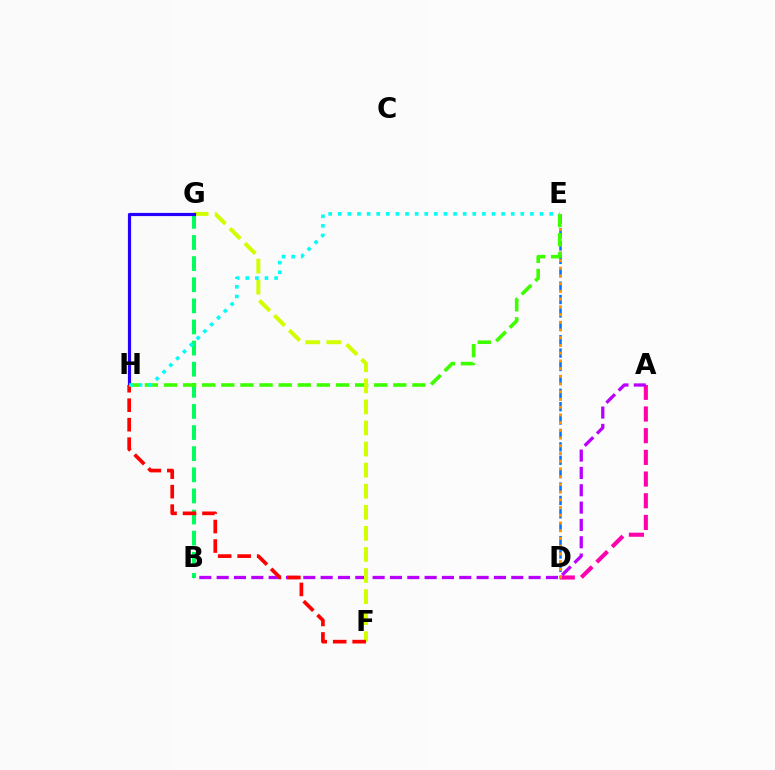{('A', 'D'): [{'color': '#ff00ac', 'line_style': 'dashed', 'thickness': 2.95}], ('B', 'G'): [{'color': '#00ff5c', 'line_style': 'dashed', 'thickness': 2.87}], ('D', 'E'): [{'color': '#0074ff', 'line_style': 'dashed', 'thickness': 1.82}, {'color': '#ff9400', 'line_style': 'dotted', 'thickness': 2.1}], ('E', 'H'): [{'color': '#3dff00', 'line_style': 'dashed', 'thickness': 2.6}, {'color': '#00fff6', 'line_style': 'dotted', 'thickness': 2.61}], ('A', 'B'): [{'color': '#b900ff', 'line_style': 'dashed', 'thickness': 2.35}], ('F', 'G'): [{'color': '#d1ff00', 'line_style': 'dashed', 'thickness': 2.86}], ('G', 'H'): [{'color': '#2500ff', 'line_style': 'solid', 'thickness': 2.29}], ('F', 'H'): [{'color': '#ff0000', 'line_style': 'dashed', 'thickness': 2.65}]}